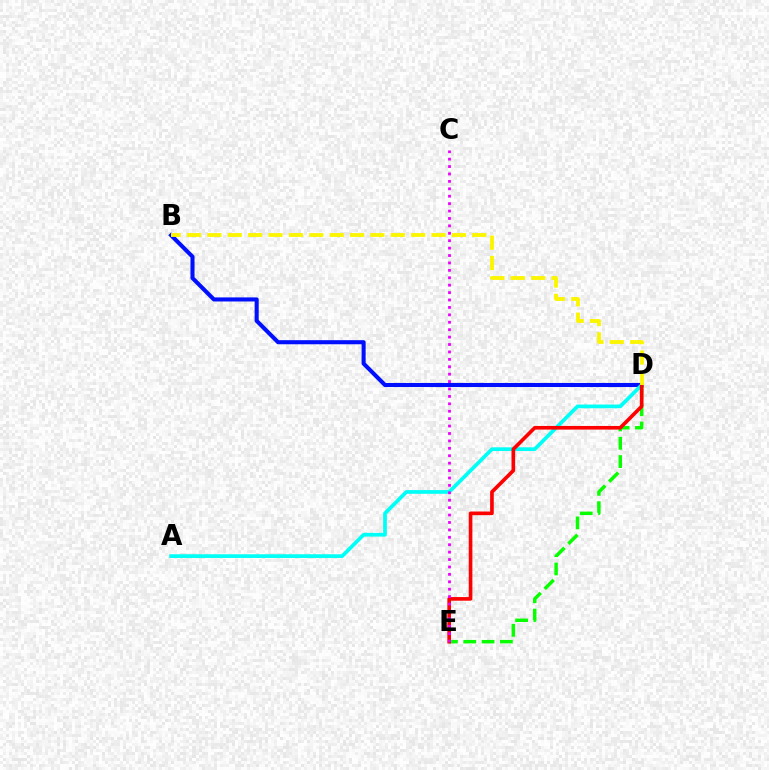{('B', 'D'): [{'color': '#0010ff', 'line_style': 'solid', 'thickness': 2.93}, {'color': '#fcf500', 'line_style': 'dashed', 'thickness': 2.77}], ('D', 'E'): [{'color': '#08ff00', 'line_style': 'dashed', 'thickness': 2.49}, {'color': '#ff0000', 'line_style': 'solid', 'thickness': 2.62}], ('A', 'D'): [{'color': '#00fff6', 'line_style': 'solid', 'thickness': 2.67}], ('C', 'E'): [{'color': '#ee00ff', 'line_style': 'dotted', 'thickness': 2.01}]}